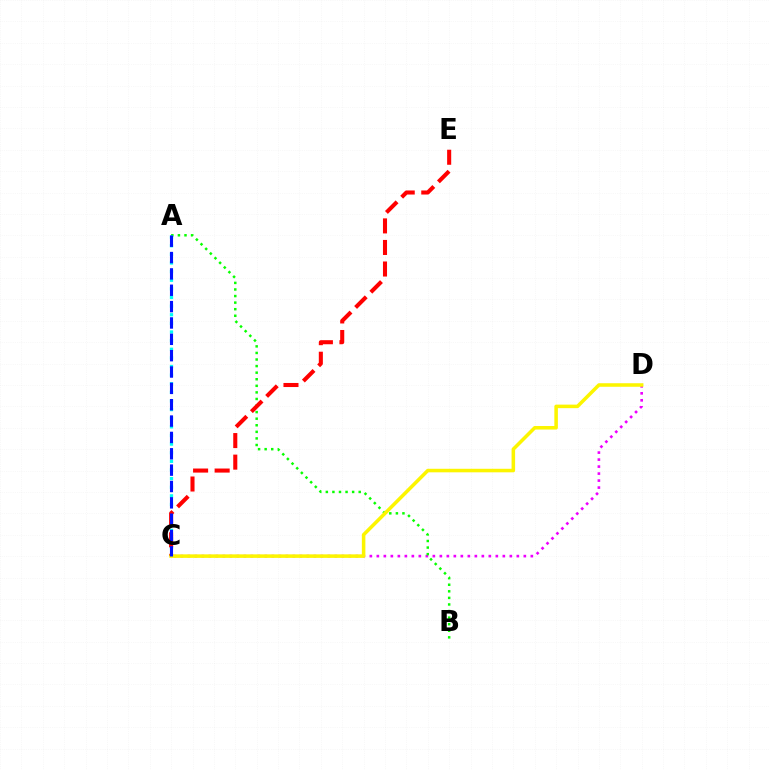{('C', 'D'): [{'color': '#ee00ff', 'line_style': 'dotted', 'thickness': 1.9}, {'color': '#fcf500', 'line_style': 'solid', 'thickness': 2.55}], ('A', 'B'): [{'color': '#08ff00', 'line_style': 'dotted', 'thickness': 1.79}], ('A', 'C'): [{'color': '#00fff6', 'line_style': 'dotted', 'thickness': 2.34}, {'color': '#0010ff', 'line_style': 'dashed', 'thickness': 2.22}], ('C', 'E'): [{'color': '#ff0000', 'line_style': 'dashed', 'thickness': 2.93}]}